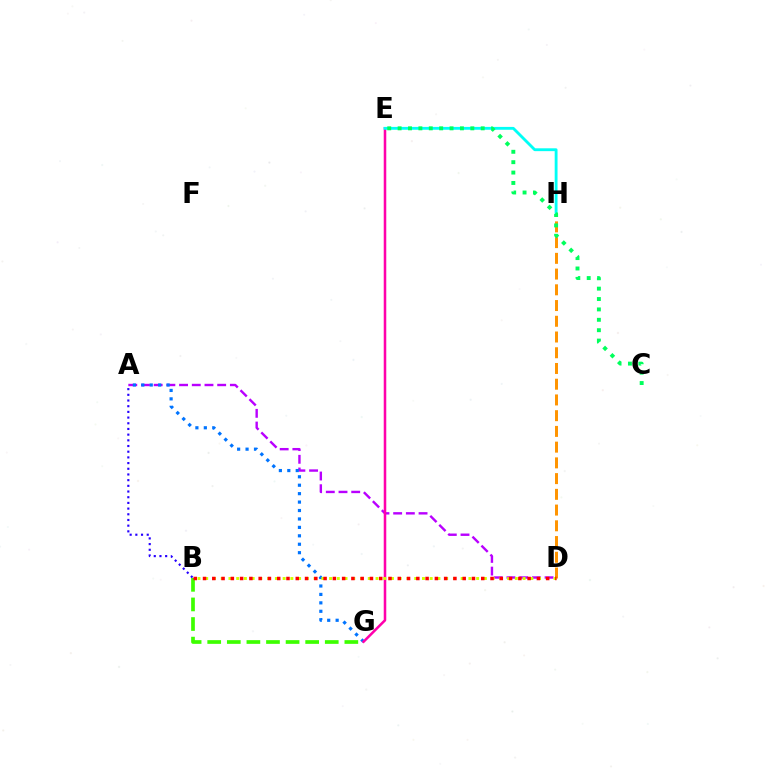{('A', 'D'): [{'color': '#b900ff', 'line_style': 'dashed', 'thickness': 1.73}], ('D', 'H'): [{'color': '#ff9400', 'line_style': 'dashed', 'thickness': 2.14}], ('A', 'G'): [{'color': '#0074ff', 'line_style': 'dotted', 'thickness': 2.29}], ('B', 'G'): [{'color': '#3dff00', 'line_style': 'dashed', 'thickness': 2.66}], ('E', 'G'): [{'color': '#ff00ac', 'line_style': 'solid', 'thickness': 1.83}], ('B', 'D'): [{'color': '#d1ff00', 'line_style': 'dotted', 'thickness': 2.1}, {'color': '#ff0000', 'line_style': 'dotted', 'thickness': 2.52}], ('E', 'H'): [{'color': '#00fff6', 'line_style': 'solid', 'thickness': 2.05}], ('C', 'E'): [{'color': '#00ff5c', 'line_style': 'dotted', 'thickness': 2.82}], ('A', 'B'): [{'color': '#2500ff', 'line_style': 'dotted', 'thickness': 1.55}]}